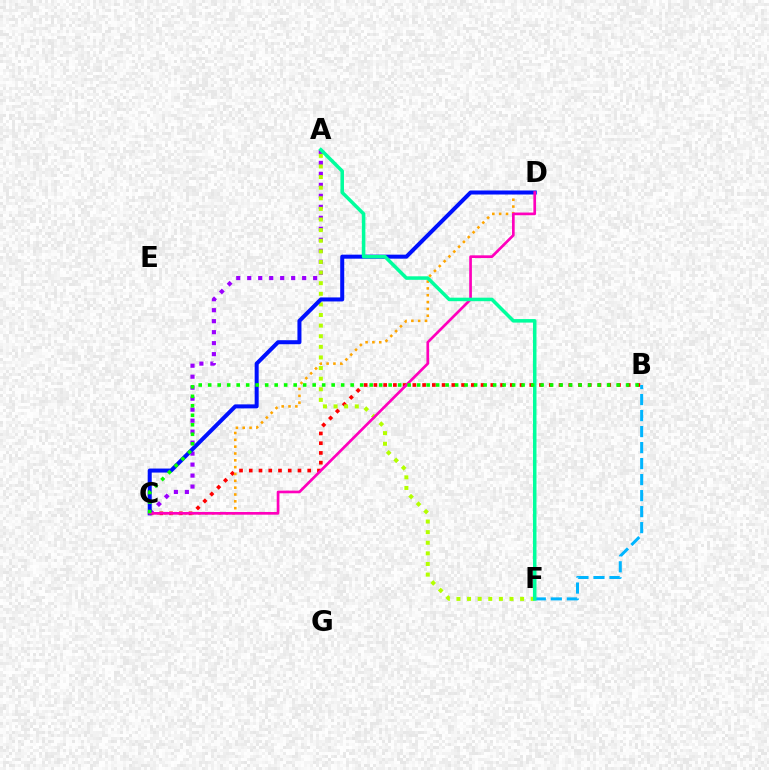{('B', 'C'): [{'color': '#ff0000', 'line_style': 'dotted', 'thickness': 2.65}, {'color': '#08ff00', 'line_style': 'dotted', 'thickness': 2.58}], ('A', 'C'): [{'color': '#9b00ff', 'line_style': 'dotted', 'thickness': 2.99}], ('A', 'F'): [{'color': '#b3ff00', 'line_style': 'dotted', 'thickness': 2.88}, {'color': '#00ff9d', 'line_style': 'solid', 'thickness': 2.53}], ('C', 'D'): [{'color': '#ffa500', 'line_style': 'dotted', 'thickness': 1.86}, {'color': '#0010ff', 'line_style': 'solid', 'thickness': 2.89}, {'color': '#ff00bd', 'line_style': 'solid', 'thickness': 1.93}], ('B', 'F'): [{'color': '#00b5ff', 'line_style': 'dashed', 'thickness': 2.17}]}